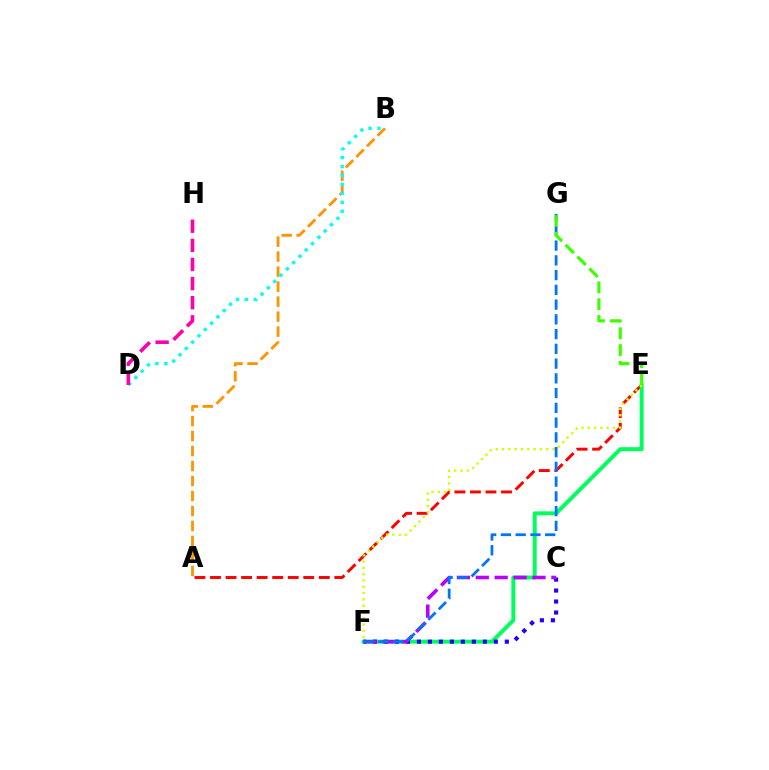{('A', 'E'): [{'color': '#ff0000', 'line_style': 'dashed', 'thickness': 2.11}], ('E', 'F'): [{'color': '#00ff5c', 'line_style': 'solid', 'thickness': 2.85}, {'color': '#d1ff00', 'line_style': 'dotted', 'thickness': 1.71}], ('A', 'B'): [{'color': '#ff9400', 'line_style': 'dashed', 'thickness': 2.04}], ('B', 'D'): [{'color': '#00fff6', 'line_style': 'dotted', 'thickness': 2.43}], ('D', 'H'): [{'color': '#ff00ac', 'line_style': 'dashed', 'thickness': 2.6}], ('C', 'F'): [{'color': '#2500ff', 'line_style': 'dotted', 'thickness': 2.98}, {'color': '#b900ff', 'line_style': 'dashed', 'thickness': 2.57}], ('F', 'G'): [{'color': '#0074ff', 'line_style': 'dashed', 'thickness': 2.0}], ('E', 'G'): [{'color': '#3dff00', 'line_style': 'dashed', 'thickness': 2.29}]}